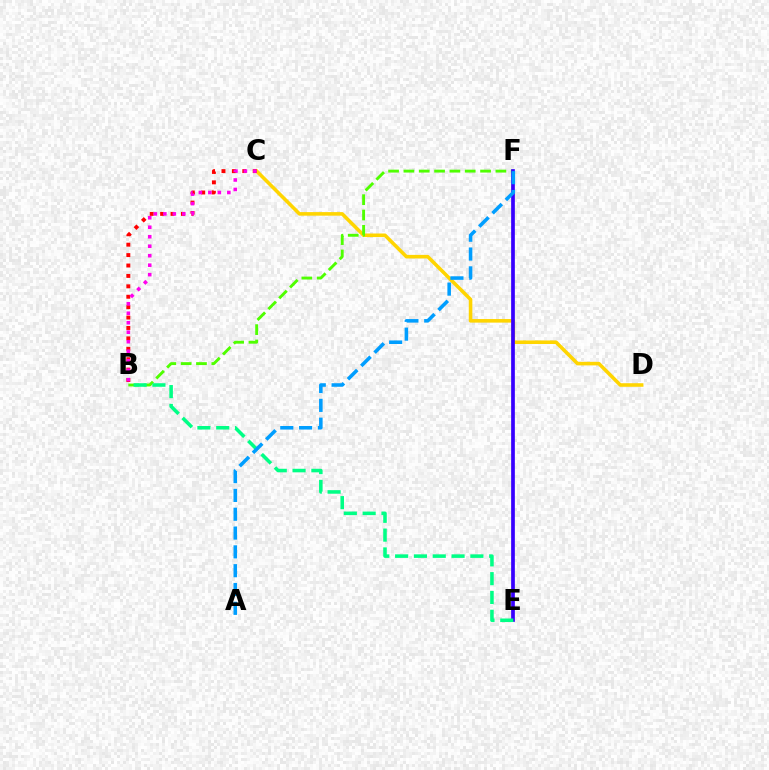{('C', 'D'): [{'color': '#ffd500', 'line_style': 'solid', 'thickness': 2.57}], ('B', 'C'): [{'color': '#ff0000', 'line_style': 'dotted', 'thickness': 2.83}, {'color': '#ff00ed', 'line_style': 'dotted', 'thickness': 2.58}], ('B', 'F'): [{'color': '#4fff00', 'line_style': 'dashed', 'thickness': 2.08}], ('E', 'F'): [{'color': '#3700ff', 'line_style': 'solid', 'thickness': 2.67}], ('B', 'E'): [{'color': '#00ff86', 'line_style': 'dashed', 'thickness': 2.56}], ('A', 'F'): [{'color': '#009eff', 'line_style': 'dashed', 'thickness': 2.56}]}